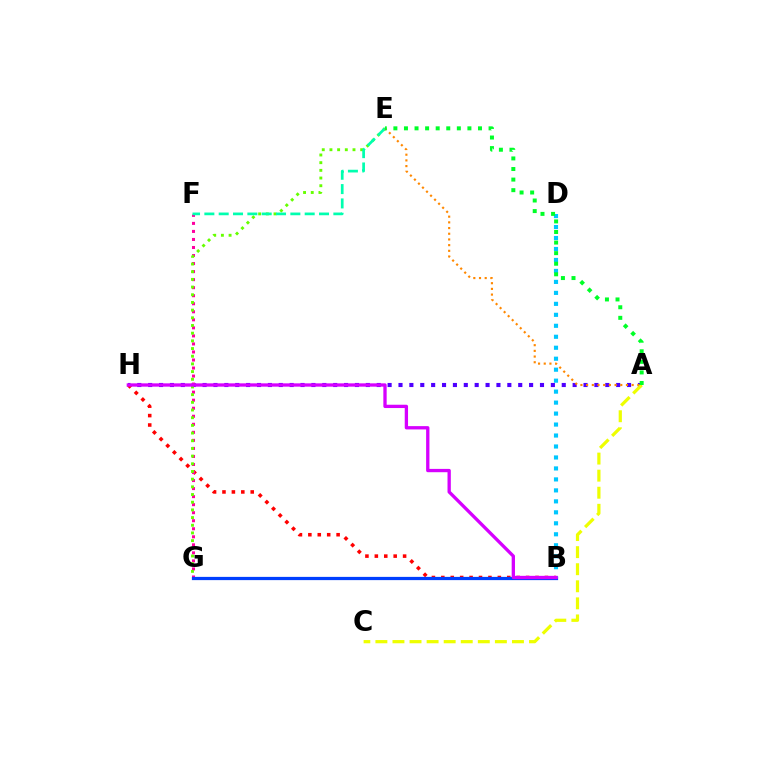{('A', 'H'): [{'color': '#4f00ff', 'line_style': 'dotted', 'thickness': 2.96}], ('B', 'H'): [{'color': '#ff0000', 'line_style': 'dotted', 'thickness': 2.56}, {'color': '#d600ff', 'line_style': 'solid', 'thickness': 2.38}], ('F', 'G'): [{'color': '#ff00a0', 'line_style': 'dotted', 'thickness': 2.18}], ('B', 'G'): [{'color': '#003fff', 'line_style': 'solid', 'thickness': 2.33}], ('E', 'G'): [{'color': '#66ff00', 'line_style': 'dotted', 'thickness': 2.09}], ('E', 'F'): [{'color': '#00ffaf', 'line_style': 'dashed', 'thickness': 1.95}], ('B', 'D'): [{'color': '#00c7ff', 'line_style': 'dotted', 'thickness': 2.98}], ('A', 'E'): [{'color': '#ff8800', 'line_style': 'dotted', 'thickness': 1.55}, {'color': '#00ff27', 'line_style': 'dotted', 'thickness': 2.87}], ('A', 'C'): [{'color': '#eeff00', 'line_style': 'dashed', 'thickness': 2.32}]}